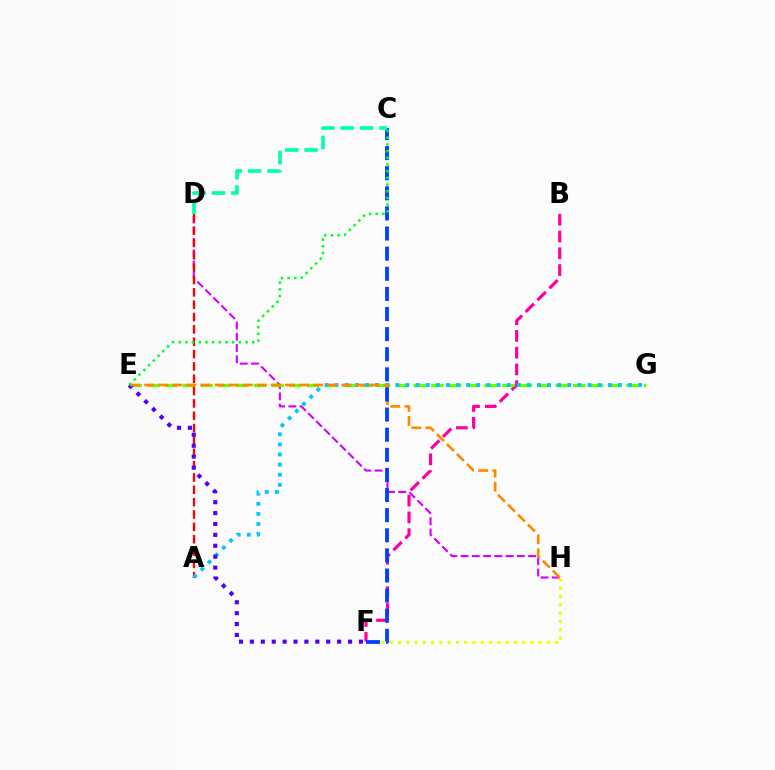{('F', 'H'): [{'color': '#eeff00', 'line_style': 'dotted', 'thickness': 2.25}], ('B', 'F'): [{'color': '#ff00a0', 'line_style': 'dashed', 'thickness': 2.28}], ('D', 'H'): [{'color': '#d600ff', 'line_style': 'dashed', 'thickness': 1.53}], ('E', 'G'): [{'color': '#66ff00', 'line_style': 'dashed', 'thickness': 2.41}], ('A', 'D'): [{'color': '#ff0000', 'line_style': 'dashed', 'thickness': 1.68}], ('A', 'G'): [{'color': '#00c7ff', 'line_style': 'dotted', 'thickness': 2.75}], ('E', 'F'): [{'color': '#4f00ff', 'line_style': 'dotted', 'thickness': 2.96}], ('E', 'H'): [{'color': '#ff8800', 'line_style': 'dashed', 'thickness': 1.91}], ('C', 'F'): [{'color': '#003fff', 'line_style': 'dashed', 'thickness': 2.73}], ('C', 'D'): [{'color': '#00ffaf', 'line_style': 'dashed', 'thickness': 2.63}], ('C', 'E'): [{'color': '#00ff27', 'line_style': 'dotted', 'thickness': 1.82}]}